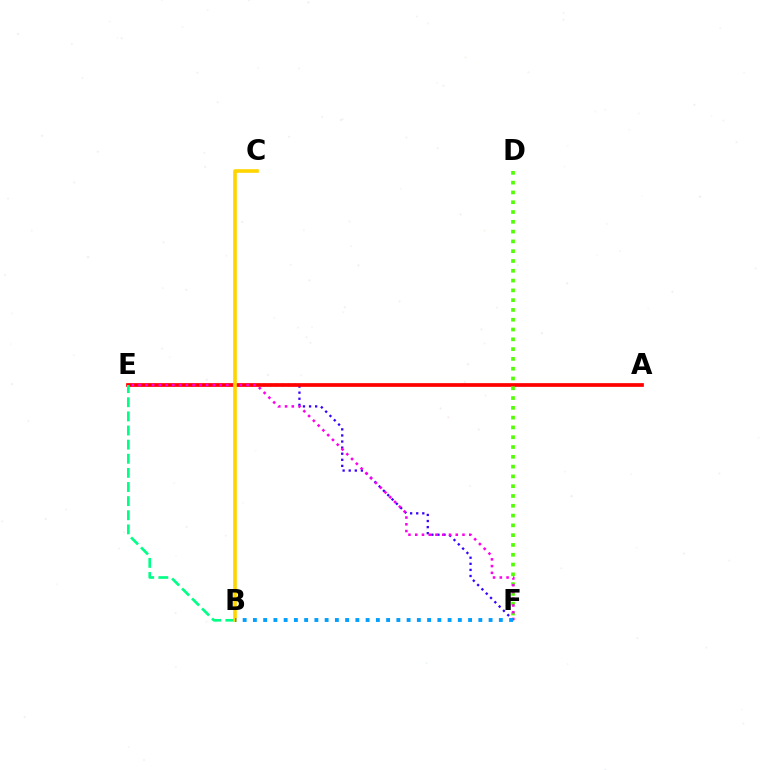{('E', 'F'): [{'color': '#3700ff', 'line_style': 'dotted', 'thickness': 1.65}, {'color': '#ff00ed', 'line_style': 'dotted', 'thickness': 1.84}], ('A', 'E'): [{'color': '#ff0000', 'line_style': 'solid', 'thickness': 2.68}], ('D', 'F'): [{'color': '#4fff00', 'line_style': 'dotted', 'thickness': 2.66}], ('B', 'E'): [{'color': '#00ff86', 'line_style': 'dashed', 'thickness': 1.92}], ('B', 'C'): [{'color': '#ffd500', 'line_style': 'solid', 'thickness': 2.61}], ('B', 'F'): [{'color': '#009eff', 'line_style': 'dotted', 'thickness': 2.78}]}